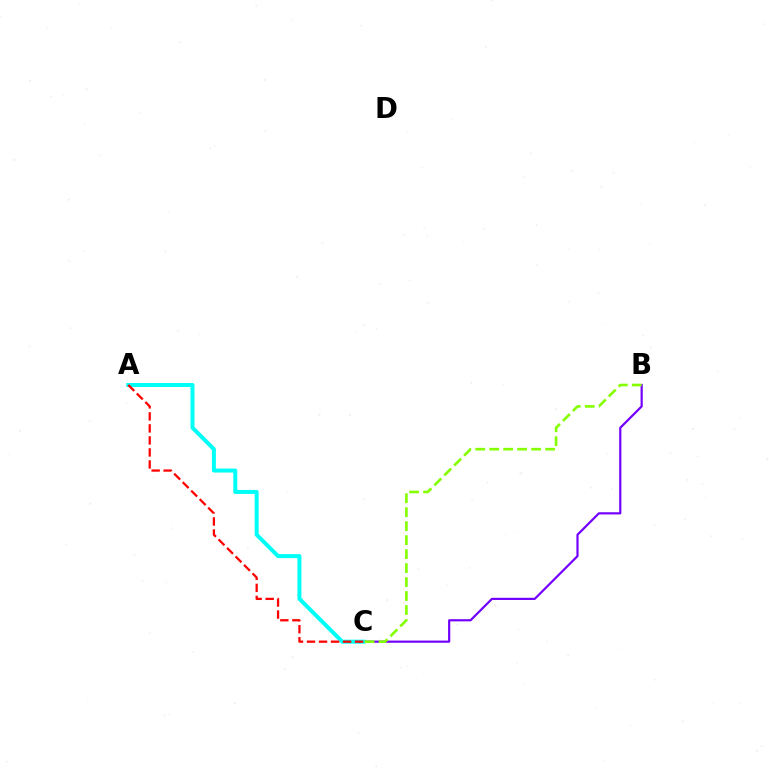{('B', 'C'): [{'color': '#7200ff', 'line_style': 'solid', 'thickness': 1.58}, {'color': '#84ff00', 'line_style': 'dashed', 'thickness': 1.9}], ('A', 'C'): [{'color': '#00fff6', 'line_style': 'solid', 'thickness': 2.88}, {'color': '#ff0000', 'line_style': 'dashed', 'thickness': 1.63}]}